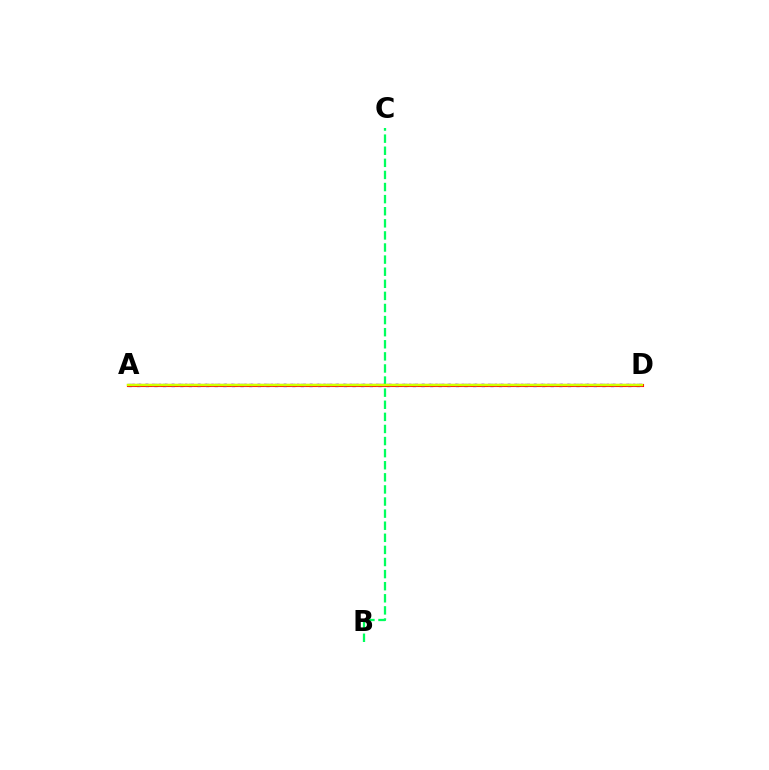{('A', 'D'): [{'color': '#0074ff', 'line_style': 'dotted', 'thickness': 2.34}, {'color': '#ff0000', 'line_style': 'solid', 'thickness': 2.23}, {'color': '#b900ff', 'line_style': 'dotted', 'thickness': 1.79}, {'color': '#d1ff00', 'line_style': 'solid', 'thickness': 1.77}], ('B', 'C'): [{'color': '#00ff5c', 'line_style': 'dashed', 'thickness': 1.64}]}